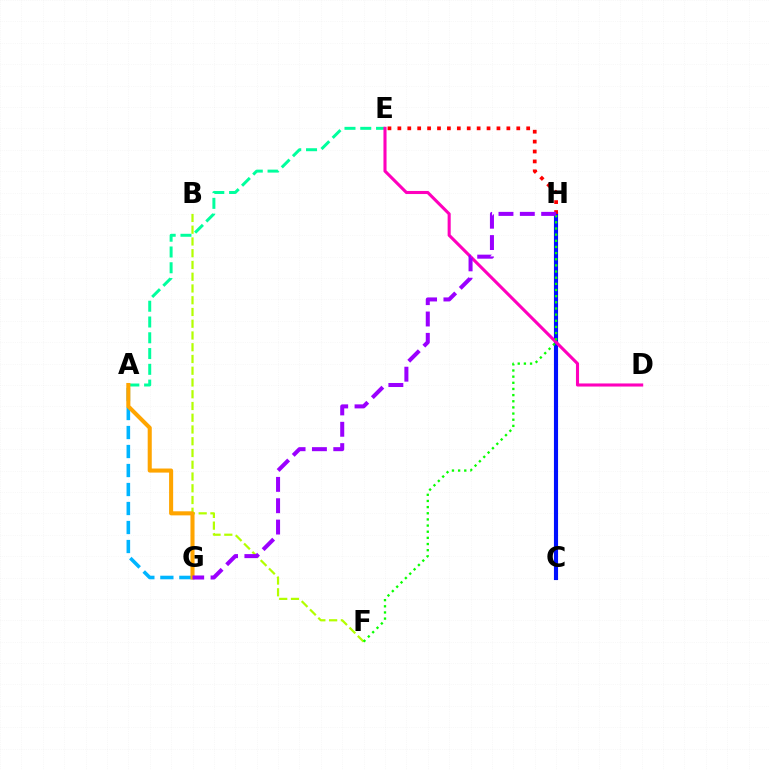{('C', 'H'): [{'color': '#0010ff', 'line_style': 'solid', 'thickness': 2.97}], ('A', 'G'): [{'color': '#00b5ff', 'line_style': 'dashed', 'thickness': 2.58}, {'color': '#ffa500', 'line_style': 'solid', 'thickness': 2.93}], ('B', 'F'): [{'color': '#b3ff00', 'line_style': 'dashed', 'thickness': 1.6}], ('A', 'E'): [{'color': '#00ff9d', 'line_style': 'dashed', 'thickness': 2.14}], ('D', 'E'): [{'color': '#ff00bd', 'line_style': 'solid', 'thickness': 2.22}], ('F', 'H'): [{'color': '#08ff00', 'line_style': 'dotted', 'thickness': 1.67}], ('E', 'H'): [{'color': '#ff0000', 'line_style': 'dotted', 'thickness': 2.69}], ('G', 'H'): [{'color': '#9b00ff', 'line_style': 'dashed', 'thickness': 2.9}]}